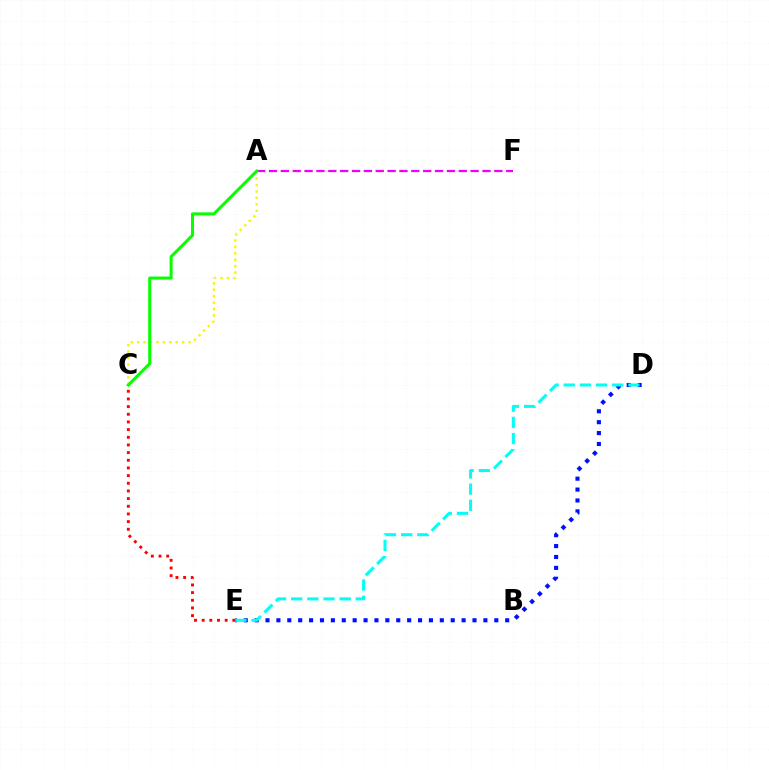{('D', 'E'): [{'color': '#0010ff', 'line_style': 'dotted', 'thickness': 2.96}, {'color': '#00fff6', 'line_style': 'dashed', 'thickness': 2.2}], ('A', 'C'): [{'color': '#fcf500', 'line_style': 'dotted', 'thickness': 1.75}, {'color': '#08ff00', 'line_style': 'solid', 'thickness': 2.2}], ('A', 'F'): [{'color': '#ee00ff', 'line_style': 'dashed', 'thickness': 1.61}], ('C', 'E'): [{'color': '#ff0000', 'line_style': 'dotted', 'thickness': 2.08}]}